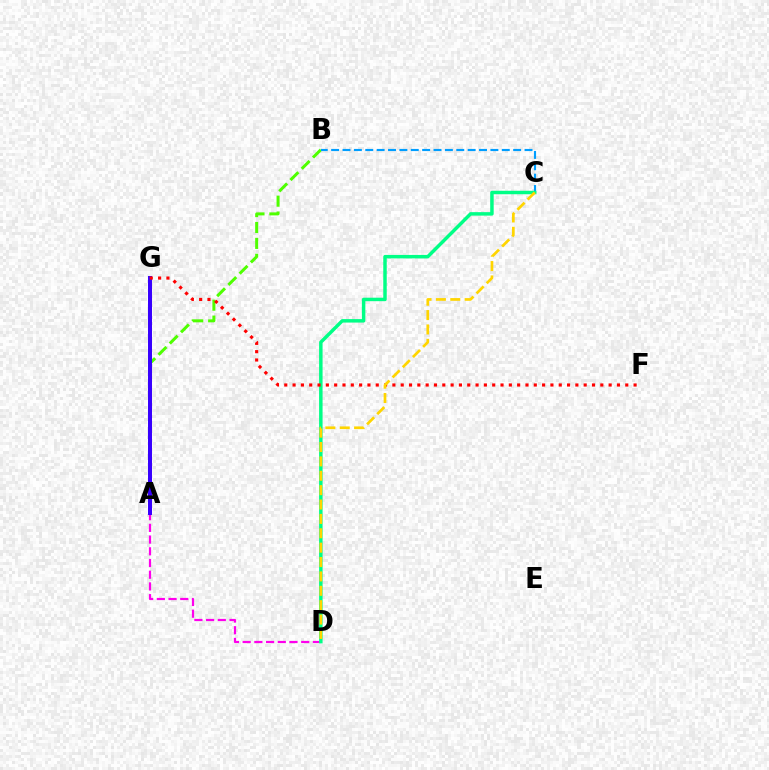{('A', 'B'): [{'color': '#4fff00', 'line_style': 'dashed', 'thickness': 2.16}], ('A', 'D'): [{'color': '#ff00ed', 'line_style': 'dashed', 'thickness': 1.59}], ('B', 'C'): [{'color': '#009eff', 'line_style': 'dashed', 'thickness': 1.55}], ('C', 'D'): [{'color': '#00ff86', 'line_style': 'solid', 'thickness': 2.5}, {'color': '#ffd500', 'line_style': 'dashed', 'thickness': 1.95}], ('A', 'G'): [{'color': '#3700ff', 'line_style': 'solid', 'thickness': 2.87}], ('F', 'G'): [{'color': '#ff0000', 'line_style': 'dotted', 'thickness': 2.26}]}